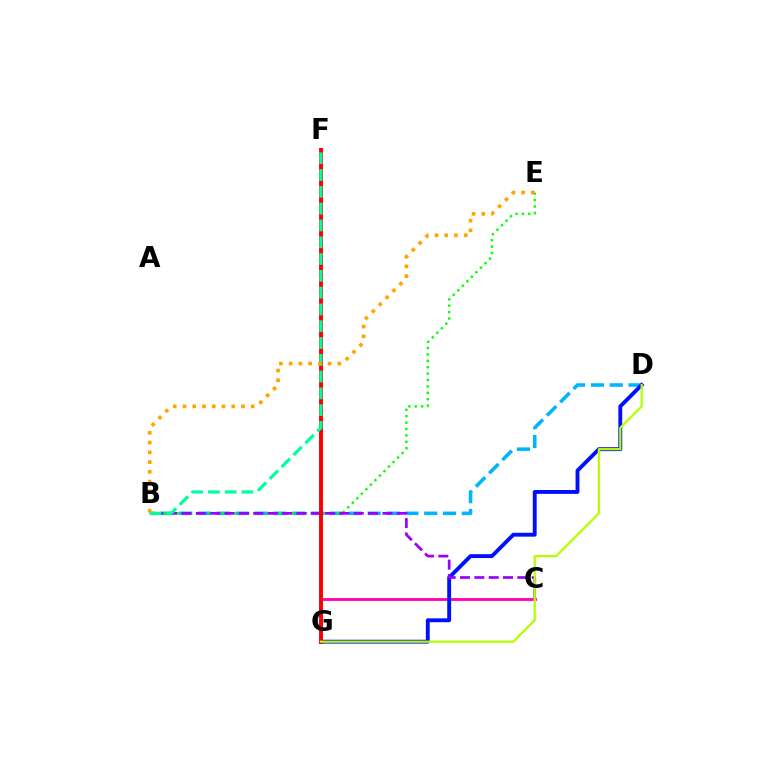{('B', 'D'): [{'color': '#00b5ff', 'line_style': 'dashed', 'thickness': 2.56}], ('C', 'G'): [{'color': '#ff00bd', 'line_style': 'solid', 'thickness': 2.04}], ('B', 'E'): [{'color': '#08ff00', 'line_style': 'dotted', 'thickness': 1.74}, {'color': '#ffa500', 'line_style': 'dotted', 'thickness': 2.65}], ('D', 'G'): [{'color': '#0010ff', 'line_style': 'solid', 'thickness': 2.79}, {'color': '#b3ff00', 'line_style': 'solid', 'thickness': 1.62}], ('B', 'C'): [{'color': '#9b00ff', 'line_style': 'dashed', 'thickness': 1.95}], ('F', 'G'): [{'color': '#ff0000', 'line_style': 'solid', 'thickness': 2.82}], ('B', 'F'): [{'color': '#00ff9d', 'line_style': 'dashed', 'thickness': 2.28}]}